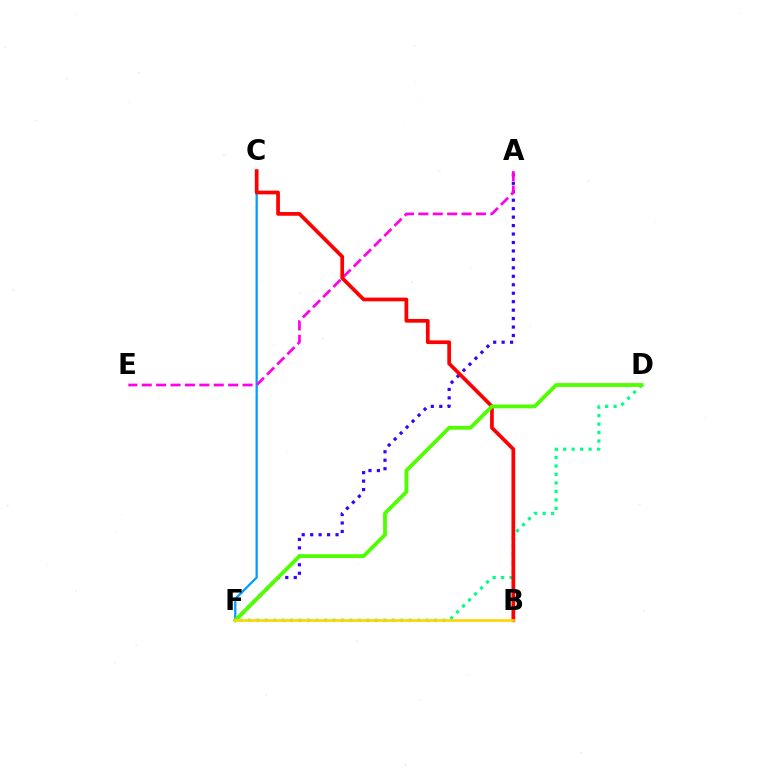{('D', 'F'): [{'color': '#00ff86', 'line_style': 'dotted', 'thickness': 2.3}, {'color': '#4fff00', 'line_style': 'solid', 'thickness': 2.74}], ('C', 'F'): [{'color': '#009eff', 'line_style': 'solid', 'thickness': 1.63}], ('A', 'F'): [{'color': '#3700ff', 'line_style': 'dotted', 'thickness': 2.3}], ('A', 'E'): [{'color': '#ff00ed', 'line_style': 'dashed', 'thickness': 1.96}], ('B', 'C'): [{'color': '#ff0000', 'line_style': 'solid', 'thickness': 2.68}], ('B', 'F'): [{'color': '#ffd500', 'line_style': 'solid', 'thickness': 1.92}]}